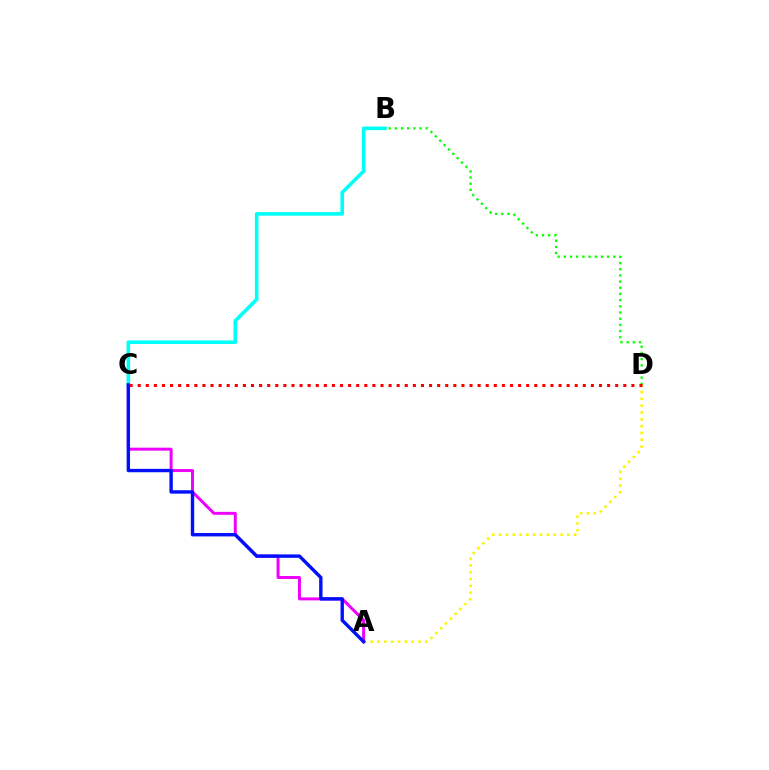{('B', 'D'): [{'color': '#08ff00', 'line_style': 'dotted', 'thickness': 1.68}], ('A', 'D'): [{'color': '#fcf500', 'line_style': 'dotted', 'thickness': 1.85}], ('B', 'C'): [{'color': '#00fff6', 'line_style': 'solid', 'thickness': 2.59}], ('A', 'C'): [{'color': '#ee00ff', 'line_style': 'solid', 'thickness': 2.13}, {'color': '#0010ff', 'line_style': 'solid', 'thickness': 2.44}], ('C', 'D'): [{'color': '#ff0000', 'line_style': 'dotted', 'thickness': 2.2}]}